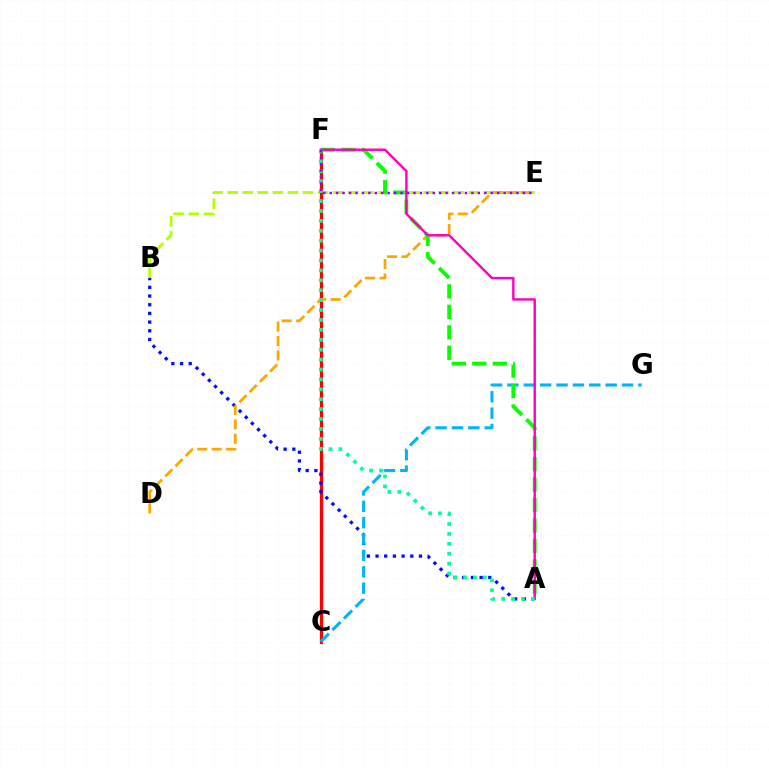{('B', 'E'): [{'color': '#b3ff00', 'line_style': 'dashed', 'thickness': 2.05}], ('C', 'F'): [{'color': '#ff0000', 'line_style': 'solid', 'thickness': 2.33}], ('A', 'B'): [{'color': '#0010ff', 'line_style': 'dotted', 'thickness': 2.36}], ('D', 'E'): [{'color': '#ffa500', 'line_style': 'dashed', 'thickness': 1.96}], ('C', 'G'): [{'color': '#00b5ff', 'line_style': 'dashed', 'thickness': 2.22}], ('A', 'F'): [{'color': '#08ff00', 'line_style': 'dashed', 'thickness': 2.78}, {'color': '#ff00bd', 'line_style': 'solid', 'thickness': 1.73}, {'color': '#00ff9d', 'line_style': 'dotted', 'thickness': 2.69}], ('E', 'F'): [{'color': '#9b00ff', 'line_style': 'dotted', 'thickness': 1.75}]}